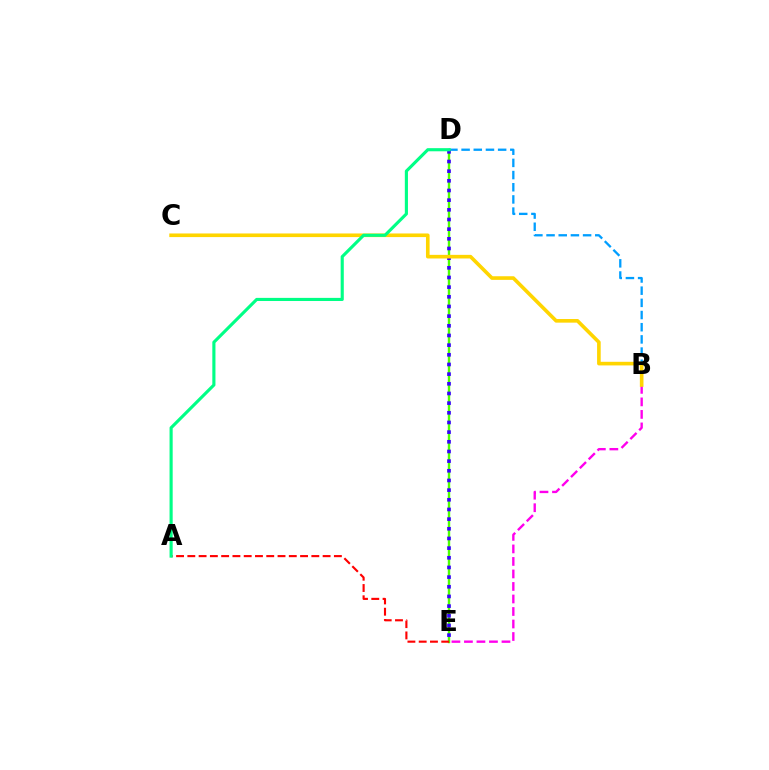{('B', 'D'): [{'color': '#009eff', 'line_style': 'dashed', 'thickness': 1.65}], ('B', 'E'): [{'color': '#ff00ed', 'line_style': 'dashed', 'thickness': 1.7}], ('D', 'E'): [{'color': '#4fff00', 'line_style': 'solid', 'thickness': 1.73}, {'color': '#3700ff', 'line_style': 'dotted', 'thickness': 2.63}], ('B', 'C'): [{'color': '#ffd500', 'line_style': 'solid', 'thickness': 2.61}], ('A', 'E'): [{'color': '#ff0000', 'line_style': 'dashed', 'thickness': 1.53}], ('A', 'D'): [{'color': '#00ff86', 'line_style': 'solid', 'thickness': 2.25}]}